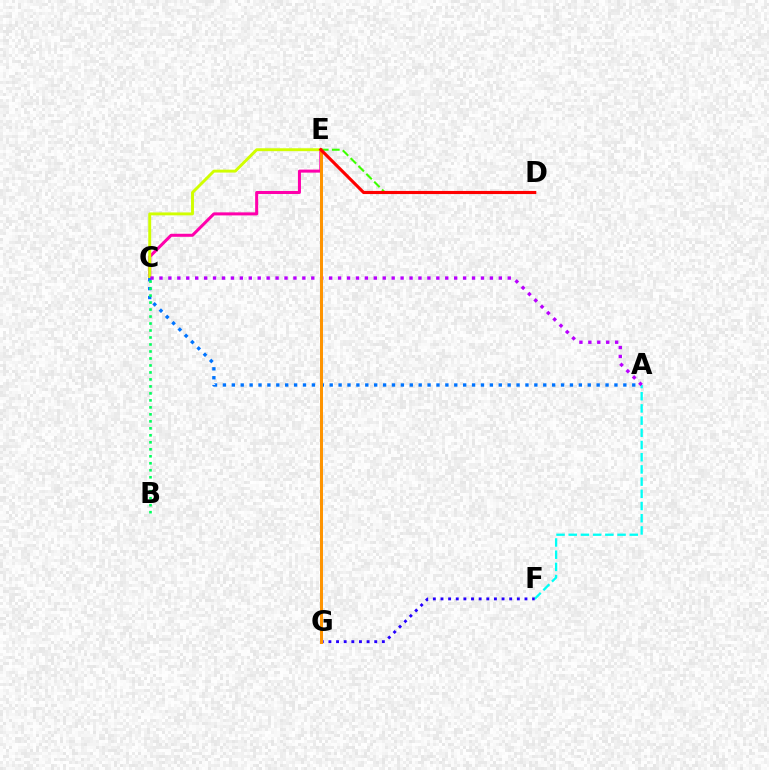{('C', 'E'): [{'color': '#ff00ac', 'line_style': 'solid', 'thickness': 2.18}, {'color': '#d1ff00', 'line_style': 'solid', 'thickness': 2.1}], ('D', 'E'): [{'color': '#3dff00', 'line_style': 'dashed', 'thickness': 1.51}, {'color': '#ff0000', 'line_style': 'solid', 'thickness': 2.25}], ('A', 'C'): [{'color': '#0074ff', 'line_style': 'dotted', 'thickness': 2.42}, {'color': '#b900ff', 'line_style': 'dotted', 'thickness': 2.43}], ('A', 'F'): [{'color': '#00fff6', 'line_style': 'dashed', 'thickness': 1.66}], ('F', 'G'): [{'color': '#2500ff', 'line_style': 'dotted', 'thickness': 2.07}], ('E', 'G'): [{'color': '#ff9400', 'line_style': 'solid', 'thickness': 2.15}], ('B', 'C'): [{'color': '#00ff5c', 'line_style': 'dotted', 'thickness': 1.9}]}